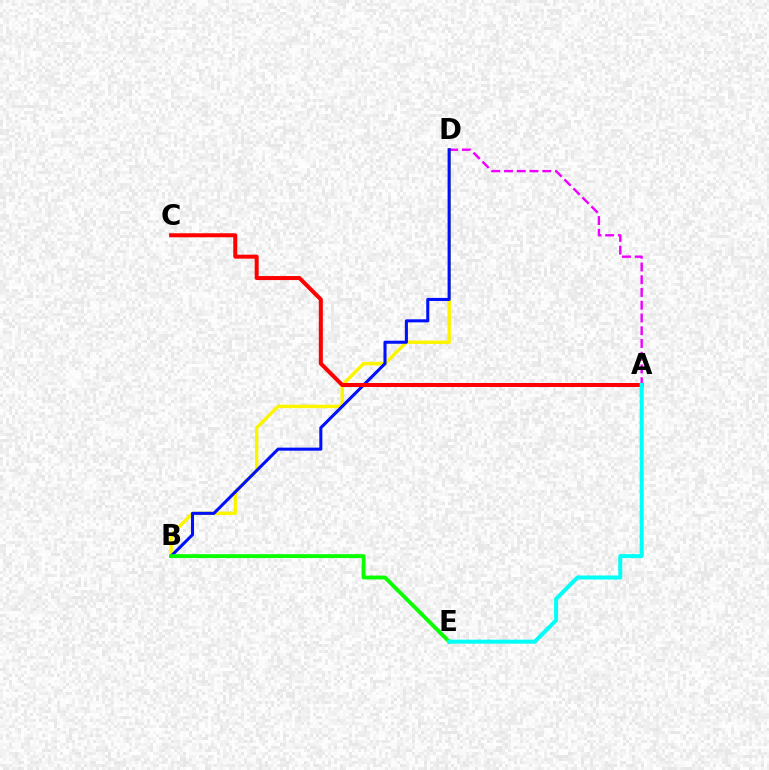{('B', 'D'): [{'color': '#fcf500', 'line_style': 'solid', 'thickness': 2.48}, {'color': '#0010ff', 'line_style': 'solid', 'thickness': 2.2}], ('A', 'D'): [{'color': '#ee00ff', 'line_style': 'dashed', 'thickness': 1.73}], ('B', 'E'): [{'color': '#08ff00', 'line_style': 'solid', 'thickness': 2.77}], ('A', 'C'): [{'color': '#ff0000', 'line_style': 'solid', 'thickness': 2.89}], ('A', 'E'): [{'color': '#00fff6', 'line_style': 'solid', 'thickness': 2.88}]}